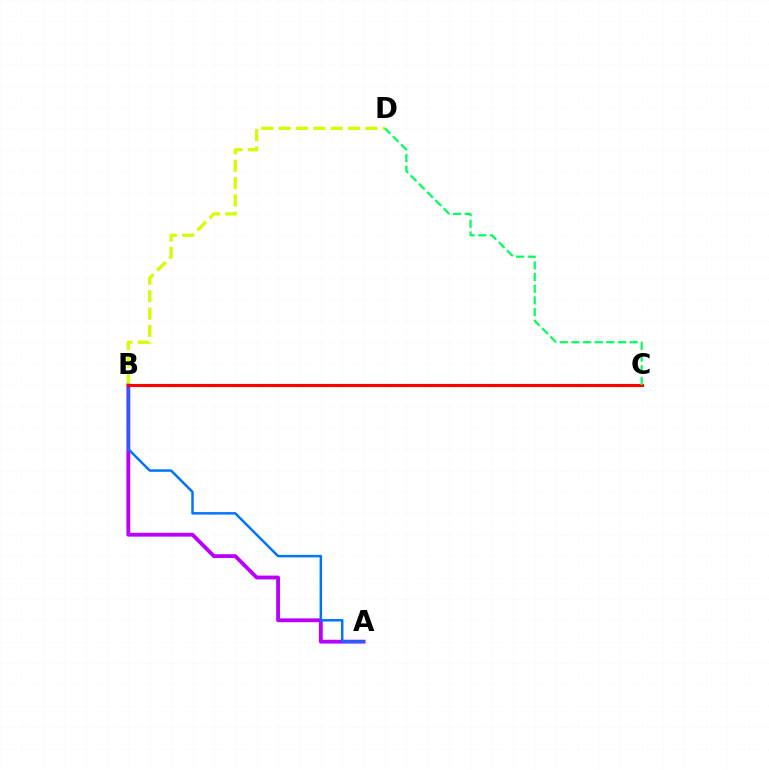{('A', 'B'): [{'color': '#b900ff', 'line_style': 'solid', 'thickness': 2.75}, {'color': '#0074ff', 'line_style': 'solid', 'thickness': 1.79}], ('B', 'D'): [{'color': '#d1ff00', 'line_style': 'dashed', 'thickness': 2.36}], ('B', 'C'): [{'color': '#ff0000', 'line_style': 'solid', 'thickness': 2.24}], ('C', 'D'): [{'color': '#00ff5c', 'line_style': 'dashed', 'thickness': 1.58}]}